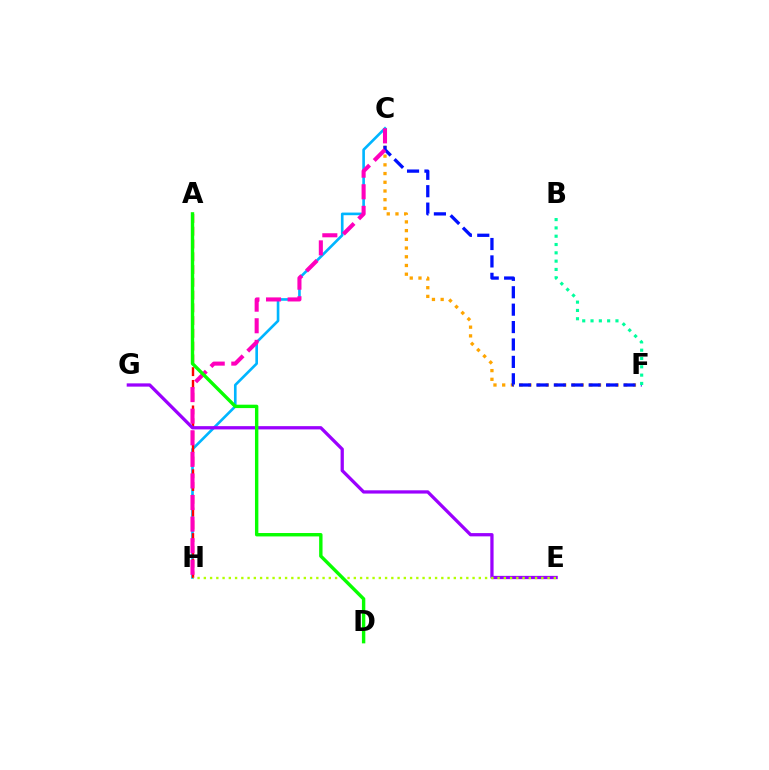{('C', 'F'): [{'color': '#ffa500', 'line_style': 'dotted', 'thickness': 2.37}, {'color': '#0010ff', 'line_style': 'dashed', 'thickness': 2.36}], ('C', 'H'): [{'color': '#00b5ff', 'line_style': 'solid', 'thickness': 1.9}, {'color': '#ff00bd', 'line_style': 'dashed', 'thickness': 2.93}], ('A', 'H'): [{'color': '#ff0000', 'line_style': 'dashed', 'thickness': 1.73}], ('E', 'G'): [{'color': '#9b00ff', 'line_style': 'solid', 'thickness': 2.35}], ('E', 'H'): [{'color': '#b3ff00', 'line_style': 'dotted', 'thickness': 1.7}], ('A', 'D'): [{'color': '#08ff00', 'line_style': 'solid', 'thickness': 2.44}], ('B', 'F'): [{'color': '#00ff9d', 'line_style': 'dotted', 'thickness': 2.26}]}